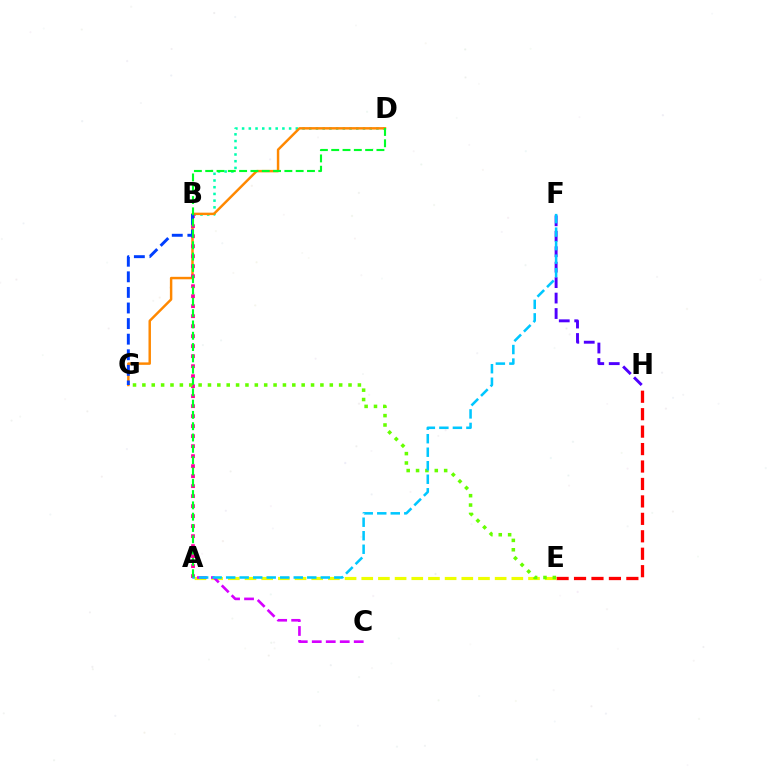{('E', 'H'): [{'color': '#ff0000', 'line_style': 'dashed', 'thickness': 2.37}], ('B', 'D'): [{'color': '#00ffaf', 'line_style': 'dotted', 'thickness': 1.82}], ('A', 'E'): [{'color': '#eeff00', 'line_style': 'dashed', 'thickness': 2.27}], ('D', 'G'): [{'color': '#ff8800', 'line_style': 'solid', 'thickness': 1.77}], ('A', 'B'): [{'color': '#ff00a0', 'line_style': 'dotted', 'thickness': 2.72}], ('A', 'C'): [{'color': '#d600ff', 'line_style': 'dashed', 'thickness': 1.9}], ('B', 'G'): [{'color': '#003fff', 'line_style': 'dashed', 'thickness': 2.12}], ('E', 'G'): [{'color': '#66ff00', 'line_style': 'dotted', 'thickness': 2.55}], ('F', 'H'): [{'color': '#4f00ff', 'line_style': 'dashed', 'thickness': 2.1}], ('A', 'F'): [{'color': '#00c7ff', 'line_style': 'dashed', 'thickness': 1.84}], ('A', 'D'): [{'color': '#00ff27', 'line_style': 'dashed', 'thickness': 1.54}]}